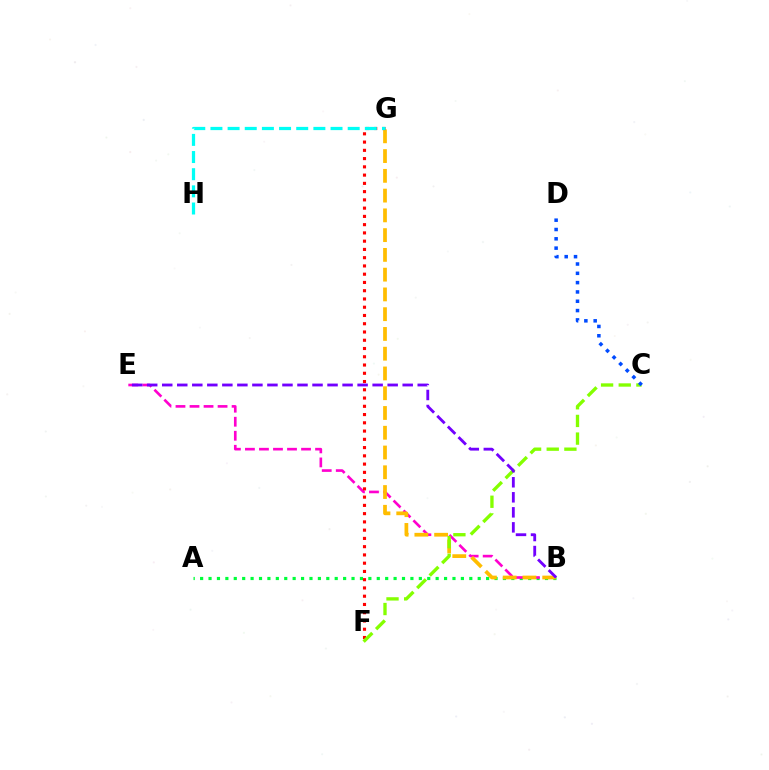{('A', 'B'): [{'color': '#00ff39', 'line_style': 'dotted', 'thickness': 2.29}], ('B', 'E'): [{'color': '#ff00cf', 'line_style': 'dashed', 'thickness': 1.91}, {'color': '#7200ff', 'line_style': 'dashed', 'thickness': 2.04}], ('B', 'G'): [{'color': '#ffbd00', 'line_style': 'dashed', 'thickness': 2.68}], ('F', 'G'): [{'color': '#ff0000', 'line_style': 'dotted', 'thickness': 2.24}], ('C', 'F'): [{'color': '#84ff00', 'line_style': 'dashed', 'thickness': 2.4}], ('G', 'H'): [{'color': '#00fff6', 'line_style': 'dashed', 'thickness': 2.33}], ('C', 'D'): [{'color': '#004bff', 'line_style': 'dotted', 'thickness': 2.53}]}